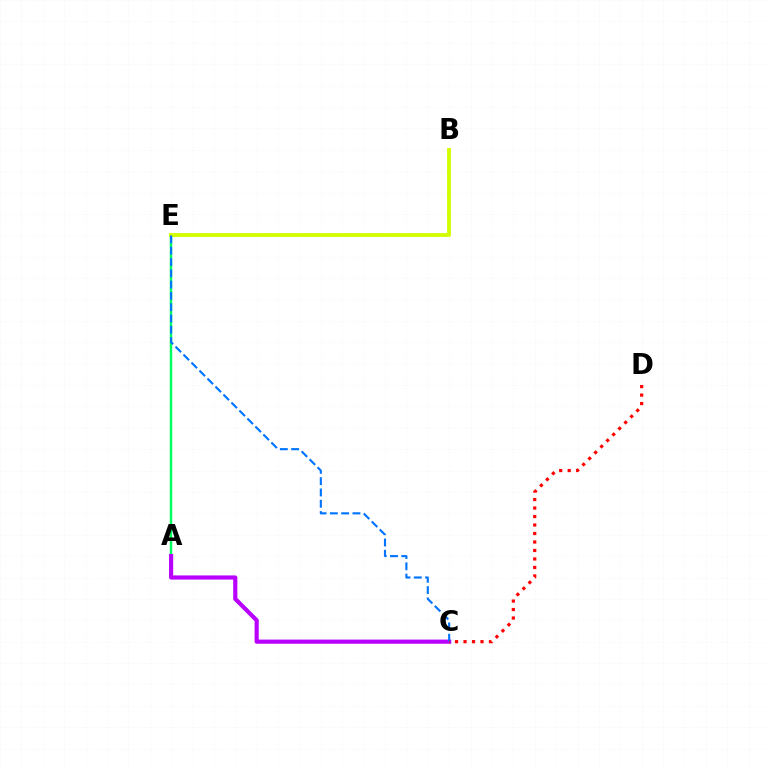{('A', 'E'): [{'color': '#00ff5c', 'line_style': 'solid', 'thickness': 1.75}], ('B', 'E'): [{'color': '#d1ff00', 'line_style': 'solid', 'thickness': 2.8}], ('A', 'C'): [{'color': '#b900ff', 'line_style': 'solid', 'thickness': 2.99}], ('C', 'E'): [{'color': '#0074ff', 'line_style': 'dashed', 'thickness': 1.53}], ('C', 'D'): [{'color': '#ff0000', 'line_style': 'dotted', 'thickness': 2.31}]}